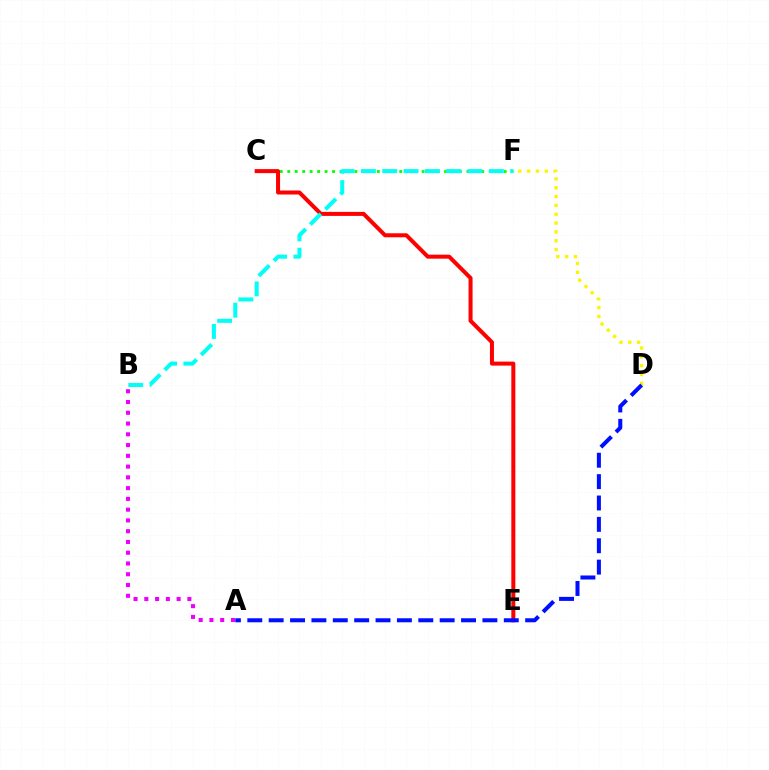{('D', 'F'): [{'color': '#fcf500', 'line_style': 'dotted', 'thickness': 2.4}], ('C', 'F'): [{'color': '#08ff00', 'line_style': 'dotted', 'thickness': 2.03}], ('A', 'B'): [{'color': '#ee00ff', 'line_style': 'dotted', 'thickness': 2.92}], ('C', 'E'): [{'color': '#ff0000', 'line_style': 'solid', 'thickness': 2.89}], ('B', 'F'): [{'color': '#00fff6', 'line_style': 'dashed', 'thickness': 2.9}], ('A', 'D'): [{'color': '#0010ff', 'line_style': 'dashed', 'thickness': 2.9}]}